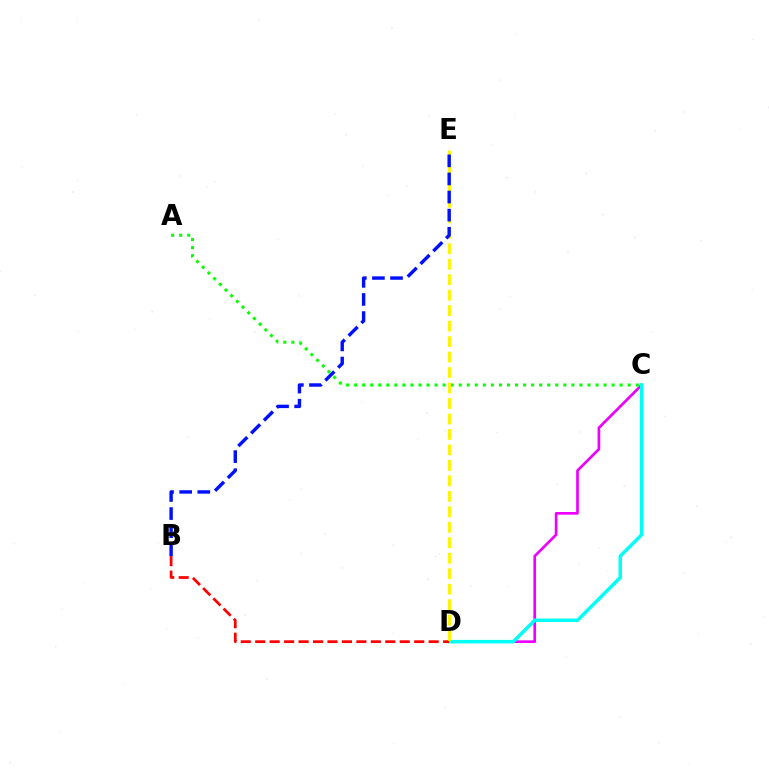{('C', 'D'): [{'color': '#ee00ff', 'line_style': 'solid', 'thickness': 1.93}, {'color': '#00fff6', 'line_style': 'solid', 'thickness': 2.52}], ('A', 'C'): [{'color': '#08ff00', 'line_style': 'dotted', 'thickness': 2.19}], ('B', 'D'): [{'color': '#ff0000', 'line_style': 'dashed', 'thickness': 1.96}], ('D', 'E'): [{'color': '#fcf500', 'line_style': 'dashed', 'thickness': 2.1}], ('B', 'E'): [{'color': '#0010ff', 'line_style': 'dashed', 'thickness': 2.46}]}